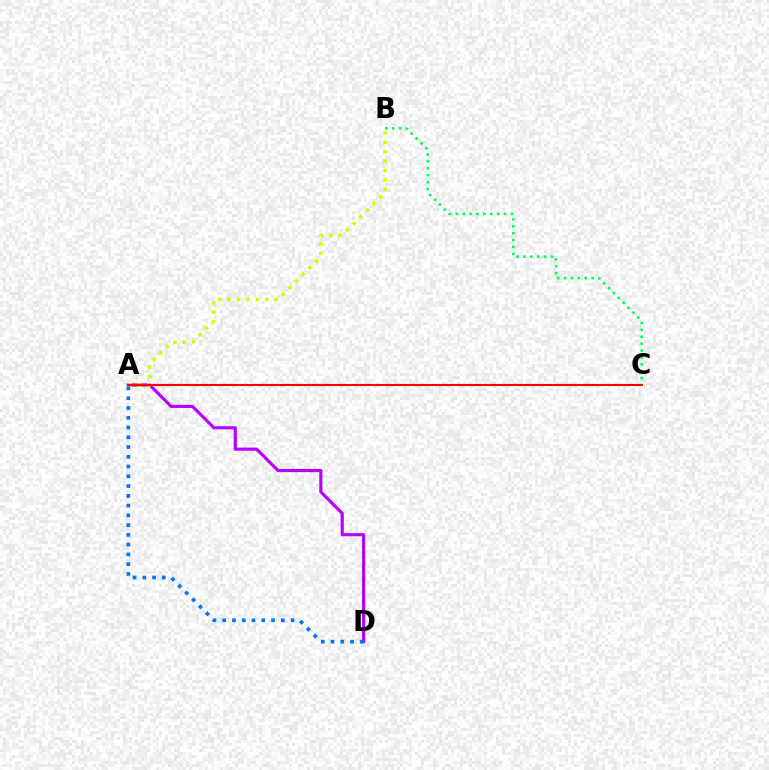{('A', 'D'): [{'color': '#b900ff', 'line_style': 'solid', 'thickness': 2.26}, {'color': '#0074ff', 'line_style': 'dotted', 'thickness': 2.65}], ('B', 'C'): [{'color': '#00ff5c', 'line_style': 'dotted', 'thickness': 1.87}], ('A', 'B'): [{'color': '#d1ff00', 'line_style': 'dotted', 'thickness': 2.55}], ('A', 'C'): [{'color': '#ff0000', 'line_style': 'solid', 'thickness': 1.51}]}